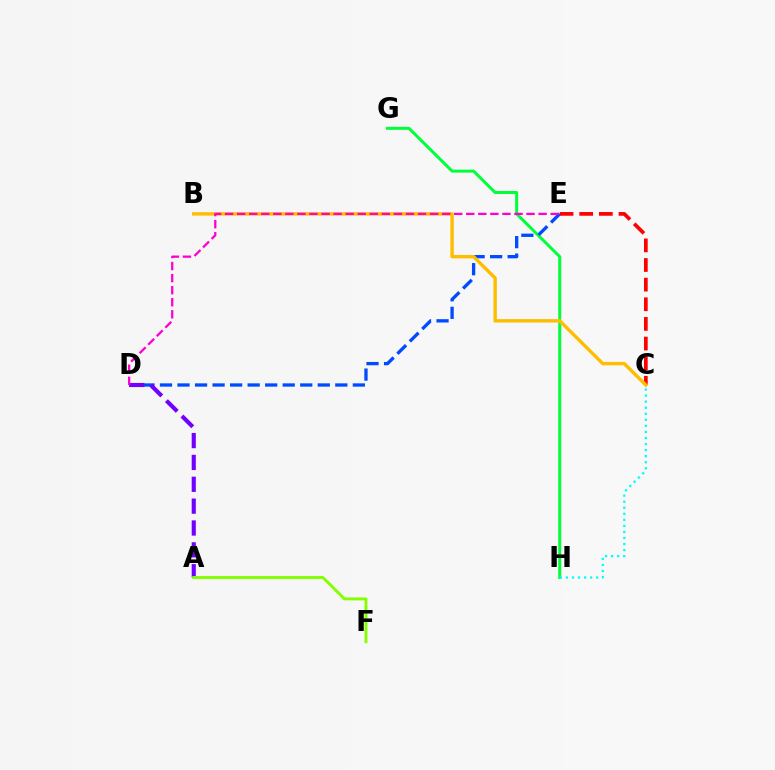{('G', 'H'): [{'color': '#00ff39', 'line_style': 'solid', 'thickness': 2.16}], ('C', 'E'): [{'color': '#ff0000', 'line_style': 'dashed', 'thickness': 2.67}], ('D', 'E'): [{'color': '#004bff', 'line_style': 'dashed', 'thickness': 2.38}, {'color': '#ff00cf', 'line_style': 'dashed', 'thickness': 1.64}], ('C', 'H'): [{'color': '#00fff6', 'line_style': 'dotted', 'thickness': 1.64}], ('B', 'C'): [{'color': '#ffbd00', 'line_style': 'solid', 'thickness': 2.44}], ('A', 'D'): [{'color': '#7200ff', 'line_style': 'dashed', 'thickness': 2.97}], ('A', 'F'): [{'color': '#84ff00', 'line_style': 'solid', 'thickness': 2.1}]}